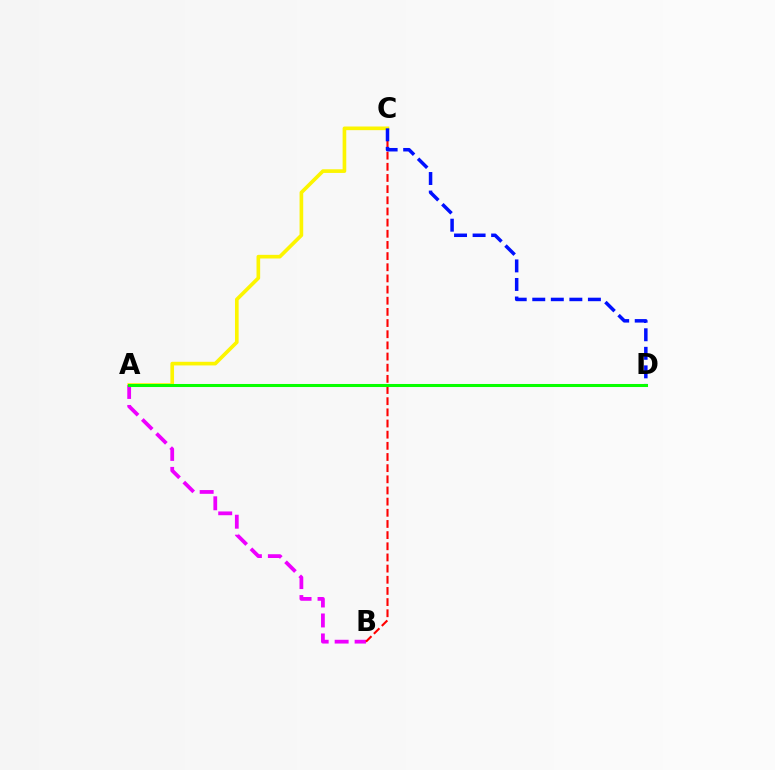{('A', 'C'): [{'color': '#fcf500', 'line_style': 'solid', 'thickness': 2.63}], ('A', 'D'): [{'color': '#00fff6', 'line_style': 'dashed', 'thickness': 2.02}, {'color': '#08ff00', 'line_style': 'solid', 'thickness': 2.19}], ('A', 'B'): [{'color': '#ee00ff', 'line_style': 'dashed', 'thickness': 2.71}], ('B', 'C'): [{'color': '#ff0000', 'line_style': 'dashed', 'thickness': 1.52}], ('C', 'D'): [{'color': '#0010ff', 'line_style': 'dashed', 'thickness': 2.52}]}